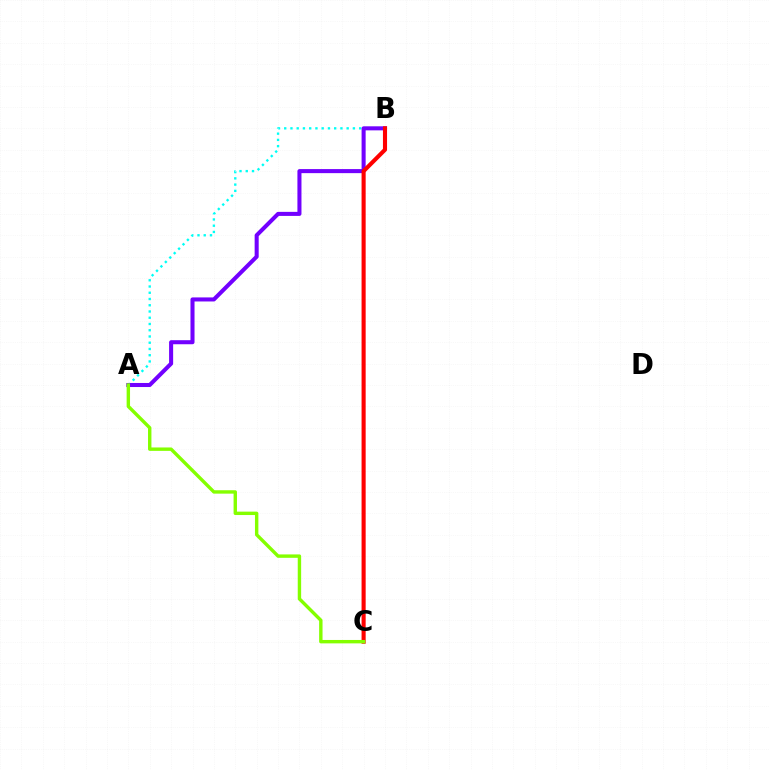{('A', 'B'): [{'color': '#00fff6', 'line_style': 'dotted', 'thickness': 1.7}, {'color': '#7200ff', 'line_style': 'solid', 'thickness': 2.92}], ('B', 'C'): [{'color': '#ff0000', 'line_style': 'solid', 'thickness': 2.95}], ('A', 'C'): [{'color': '#84ff00', 'line_style': 'solid', 'thickness': 2.45}]}